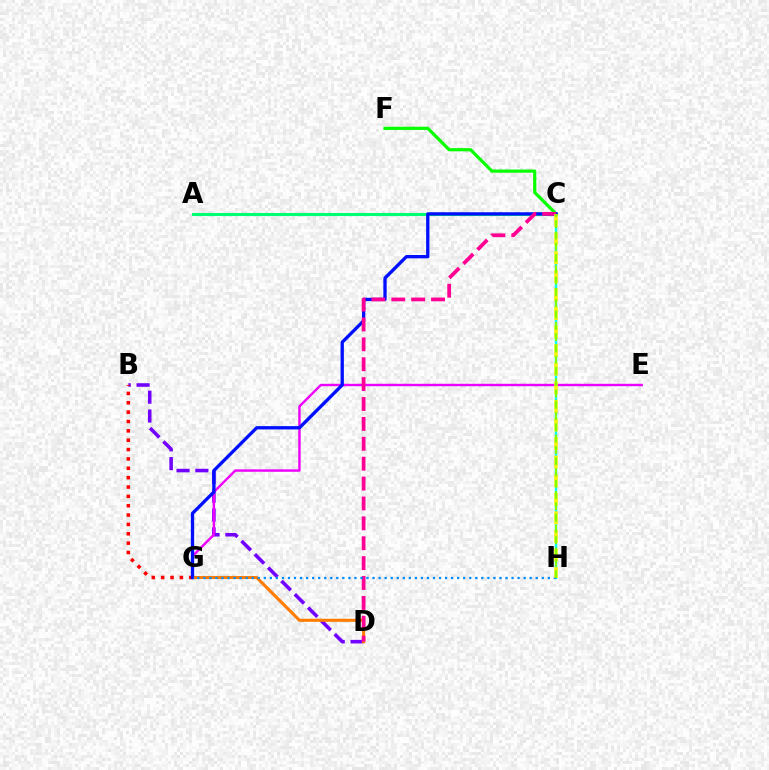{('B', 'D'): [{'color': '#7200ff', 'line_style': 'dashed', 'thickness': 2.56}], ('A', 'C'): [{'color': '#00ff74', 'line_style': 'solid', 'thickness': 2.24}], ('D', 'G'): [{'color': '#ff7c00', 'line_style': 'solid', 'thickness': 2.23}], ('C', 'F'): [{'color': '#08ff00', 'line_style': 'solid', 'thickness': 2.3}], ('B', 'G'): [{'color': '#ff0000', 'line_style': 'dotted', 'thickness': 2.54}], ('E', 'G'): [{'color': '#ee00ff', 'line_style': 'solid', 'thickness': 1.75}], ('C', 'H'): [{'color': '#00fff6', 'line_style': 'solid', 'thickness': 1.75}, {'color': '#fcf500', 'line_style': 'dashed', 'thickness': 2.53}, {'color': '#84ff00', 'line_style': 'dashed', 'thickness': 1.53}], ('C', 'G'): [{'color': '#0010ff', 'line_style': 'solid', 'thickness': 2.38}], ('C', 'D'): [{'color': '#ff0094', 'line_style': 'dashed', 'thickness': 2.7}], ('G', 'H'): [{'color': '#008cff', 'line_style': 'dotted', 'thickness': 1.64}]}